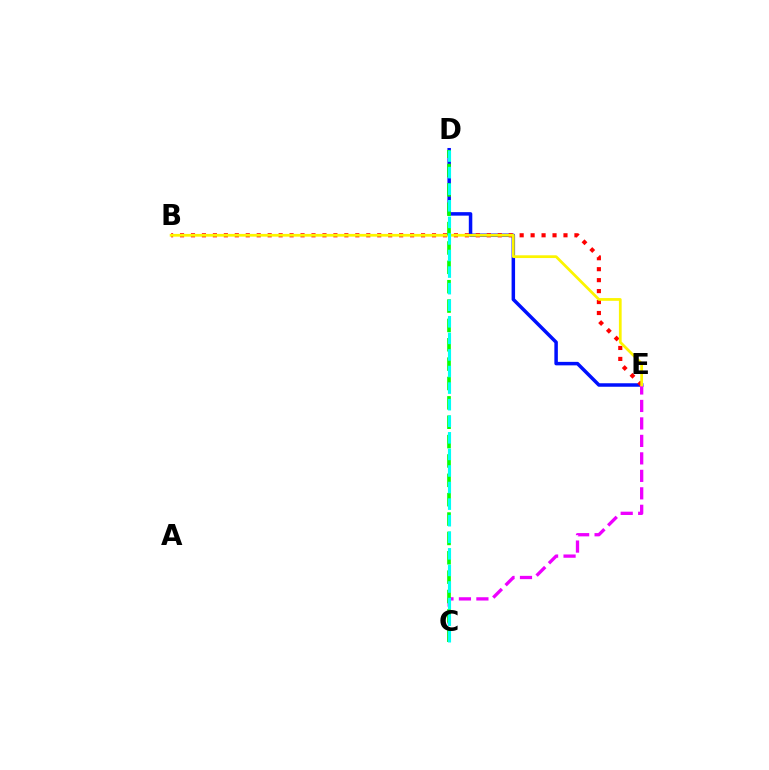{('D', 'E'): [{'color': '#0010ff', 'line_style': 'solid', 'thickness': 2.51}], ('B', 'E'): [{'color': '#ff0000', 'line_style': 'dotted', 'thickness': 2.98}, {'color': '#fcf500', 'line_style': 'solid', 'thickness': 1.97}], ('C', 'E'): [{'color': '#ee00ff', 'line_style': 'dashed', 'thickness': 2.37}], ('C', 'D'): [{'color': '#08ff00', 'line_style': 'dashed', 'thickness': 2.63}, {'color': '#00fff6', 'line_style': 'dashed', 'thickness': 2.25}]}